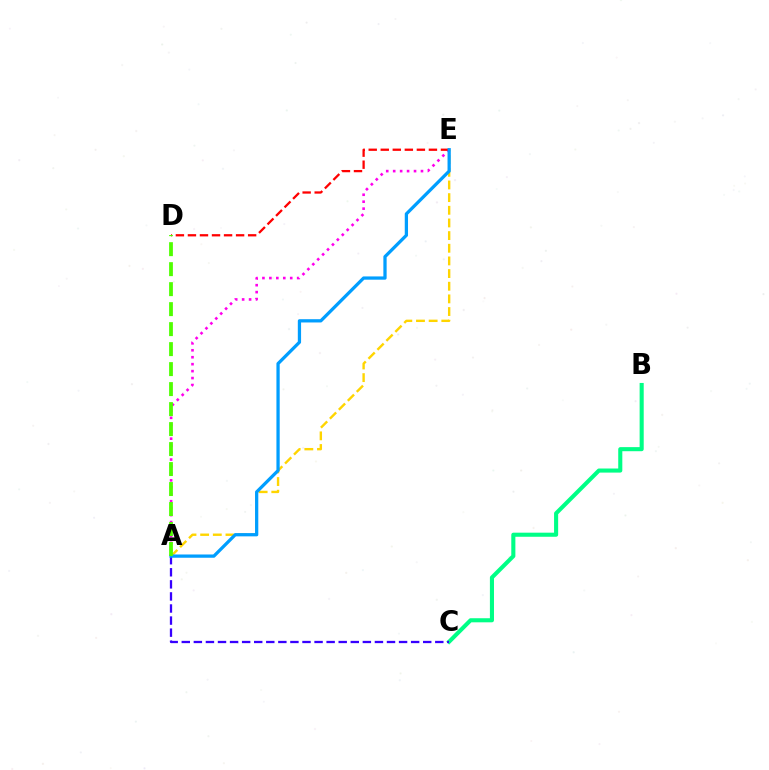{('A', 'E'): [{'color': '#ffd500', 'line_style': 'dashed', 'thickness': 1.72}, {'color': '#ff00ed', 'line_style': 'dotted', 'thickness': 1.89}, {'color': '#009eff', 'line_style': 'solid', 'thickness': 2.35}], ('B', 'C'): [{'color': '#00ff86', 'line_style': 'solid', 'thickness': 2.94}], ('A', 'C'): [{'color': '#3700ff', 'line_style': 'dashed', 'thickness': 1.64}], ('D', 'E'): [{'color': '#ff0000', 'line_style': 'dashed', 'thickness': 1.64}], ('A', 'D'): [{'color': '#4fff00', 'line_style': 'dashed', 'thickness': 2.72}]}